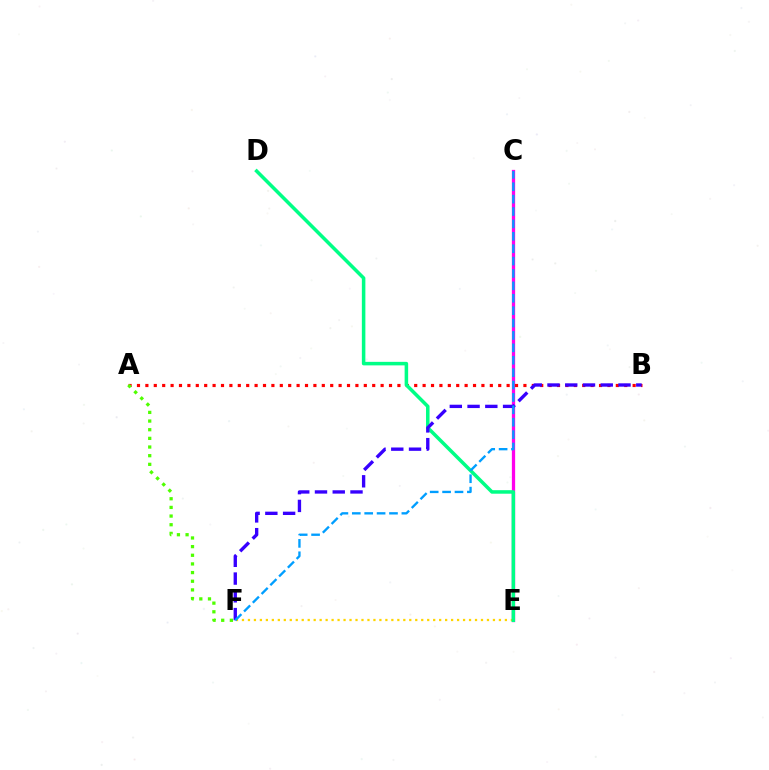{('C', 'E'): [{'color': '#ff00ed', 'line_style': 'solid', 'thickness': 2.36}], ('A', 'B'): [{'color': '#ff0000', 'line_style': 'dotted', 'thickness': 2.28}], ('E', 'F'): [{'color': '#ffd500', 'line_style': 'dotted', 'thickness': 1.62}], ('D', 'E'): [{'color': '#00ff86', 'line_style': 'solid', 'thickness': 2.54}], ('A', 'F'): [{'color': '#4fff00', 'line_style': 'dotted', 'thickness': 2.35}], ('B', 'F'): [{'color': '#3700ff', 'line_style': 'dashed', 'thickness': 2.41}], ('C', 'F'): [{'color': '#009eff', 'line_style': 'dashed', 'thickness': 1.68}]}